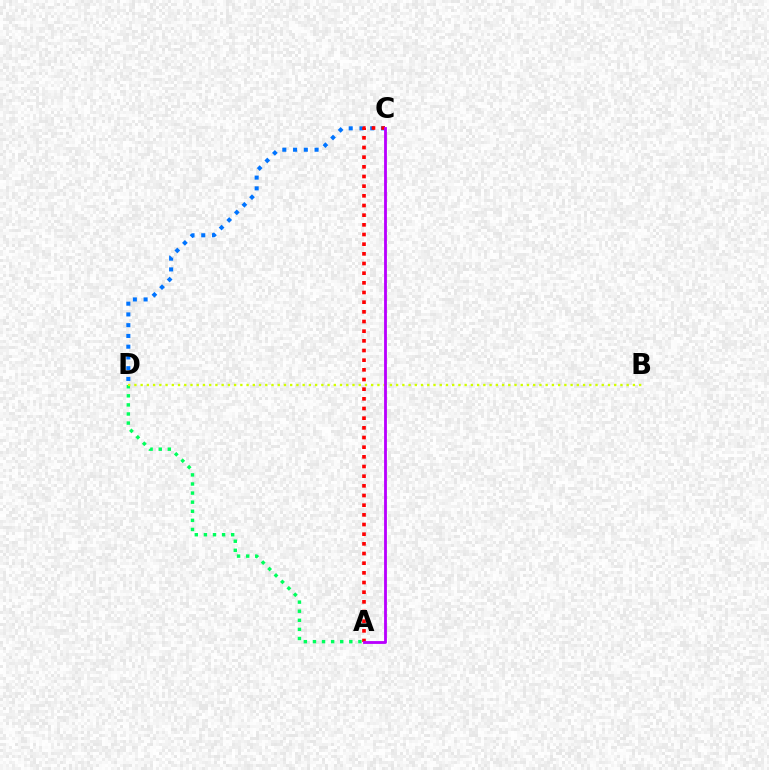{('C', 'D'): [{'color': '#0074ff', 'line_style': 'dotted', 'thickness': 2.92}], ('A', 'D'): [{'color': '#00ff5c', 'line_style': 'dotted', 'thickness': 2.47}], ('B', 'D'): [{'color': '#d1ff00', 'line_style': 'dotted', 'thickness': 1.69}], ('A', 'C'): [{'color': '#ff0000', 'line_style': 'dotted', 'thickness': 2.63}, {'color': '#b900ff', 'line_style': 'solid', 'thickness': 2.03}]}